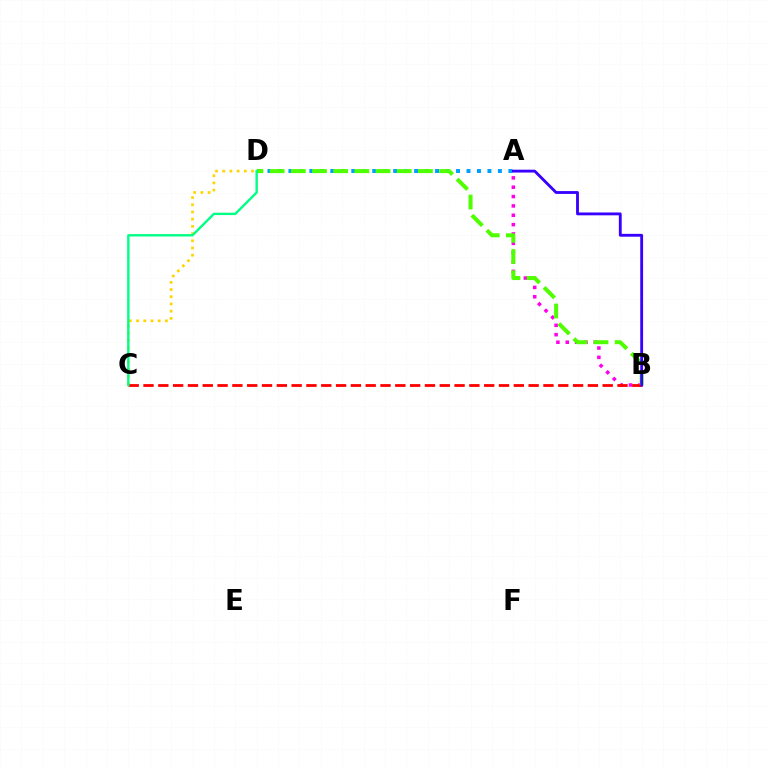{('A', 'B'): [{'color': '#ff00ed', 'line_style': 'dotted', 'thickness': 2.54}, {'color': '#3700ff', 'line_style': 'solid', 'thickness': 2.04}], ('A', 'D'): [{'color': '#009eff', 'line_style': 'dotted', 'thickness': 2.85}], ('C', 'D'): [{'color': '#ffd500', 'line_style': 'dotted', 'thickness': 1.96}, {'color': '#00ff86', 'line_style': 'solid', 'thickness': 1.72}], ('B', 'C'): [{'color': '#ff0000', 'line_style': 'dashed', 'thickness': 2.01}], ('B', 'D'): [{'color': '#4fff00', 'line_style': 'dashed', 'thickness': 2.88}]}